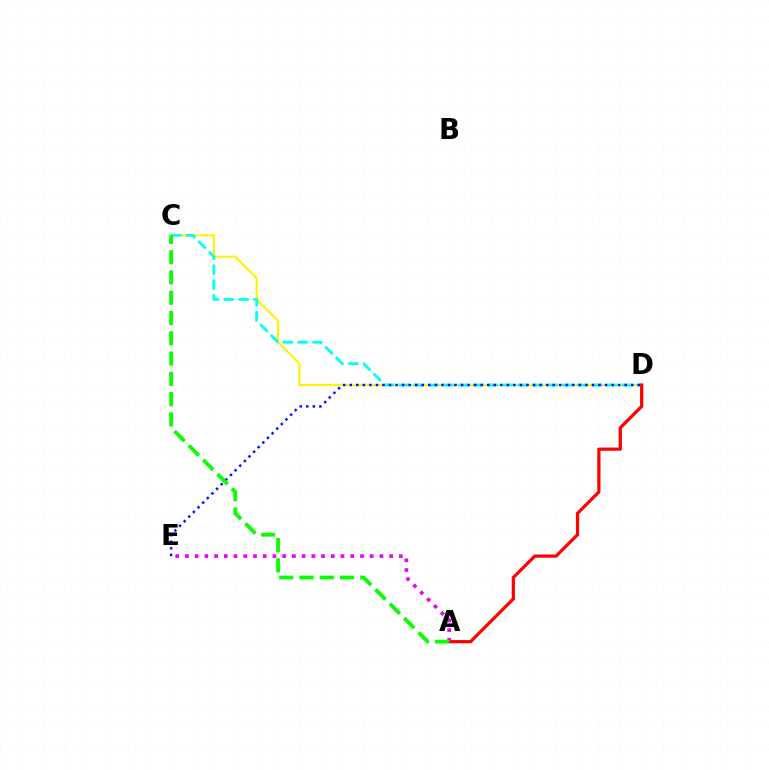{('C', 'D'): [{'color': '#fcf500', 'line_style': 'solid', 'thickness': 1.53}, {'color': '#00fff6', 'line_style': 'dashed', 'thickness': 2.02}], ('D', 'E'): [{'color': '#0010ff', 'line_style': 'dotted', 'thickness': 1.78}], ('A', 'D'): [{'color': '#ff0000', 'line_style': 'solid', 'thickness': 2.32}], ('A', 'E'): [{'color': '#ee00ff', 'line_style': 'dotted', 'thickness': 2.64}], ('A', 'C'): [{'color': '#08ff00', 'line_style': 'dashed', 'thickness': 2.75}]}